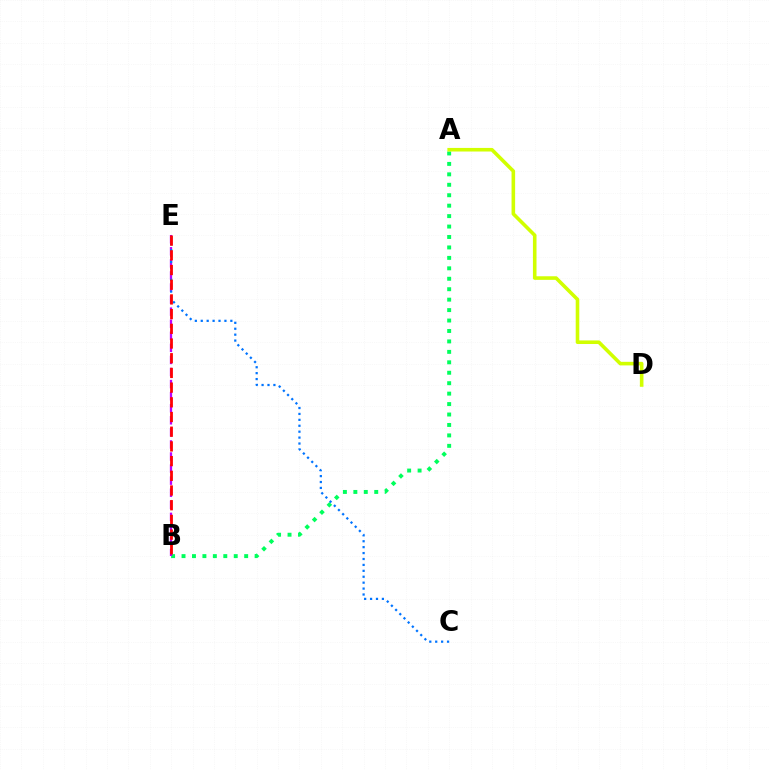{('A', 'B'): [{'color': '#00ff5c', 'line_style': 'dotted', 'thickness': 2.84}], ('B', 'E'): [{'color': '#b900ff', 'line_style': 'dashed', 'thickness': 1.64}, {'color': '#ff0000', 'line_style': 'dashed', 'thickness': 2.0}], ('C', 'E'): [{'color': '#0074ff', 'line_style': 'dotted', 'thickness': 1.61}], ('A', 'D'): [{'color': '#d1ff00', 'line_style': 'solid', 'thickness': 2.59}]}